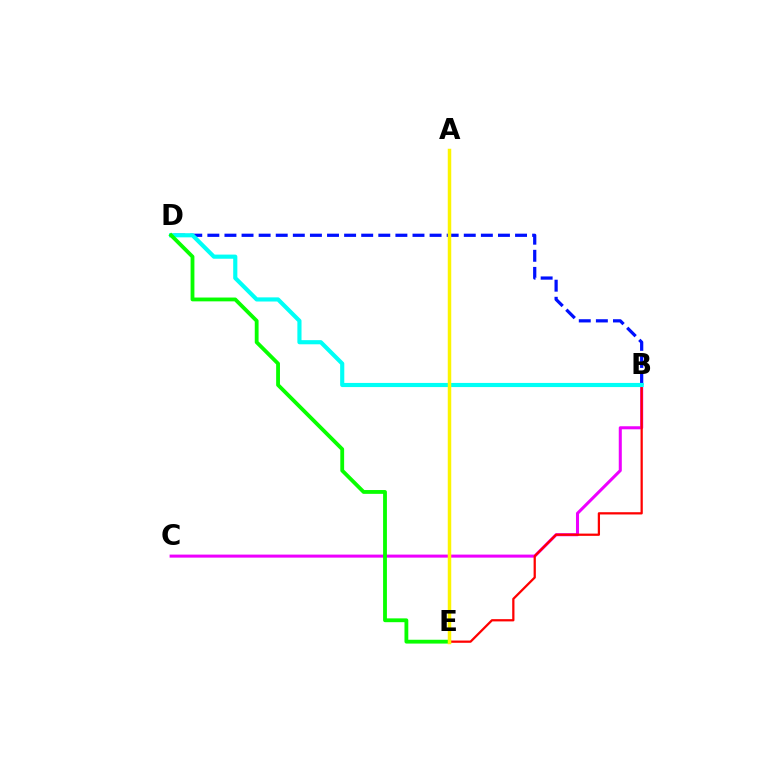{('B', 'C'): [{'color': '#ee00ff', 'line_style': 'solid', 'thickness': 2.19}], ('B', 'D'): [{'color': '#0010ff', 'line_style': 'dashed', 'thickness': 2.32}, {'color': '#00fff6', 'line_style': 'solid', 'thickness': 2.98}], ('B', 'E'): [{'color': '#ff0000', 'line_style': 'solid', 'thickness': 1.62}], ('D', 'E'): [{'color': '#08ff00', 'line_style': 'solid', 'thickness': 2.75}], ('A', 'E'): [{'color': '#fcf500', 'line_style': 'solid', 'thickness': 2.51}]}